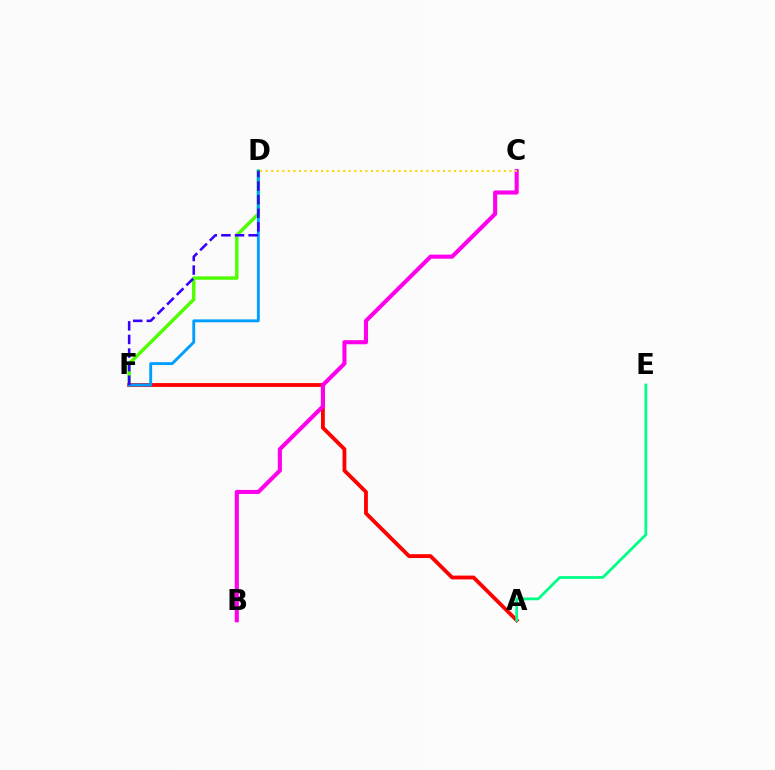{('D', 'F'): [{'color': '#4fff00', 'line_style': 'solid', 'thickness': 2.48}, {'color': '#009eff', 'line_style': 'solid', 'thickness': 2.08}, {'color': '#3700ff', 'line_style': 'dashed', 'thickness': 1.85}], ('A', 'F'): [{'color': '#ff0000', 'line_style': 'solid', 'thickness': 2.76}], ('B', 'C'): [{'color': '#ff00ed', 'line_style': 'solid', 'thickness': 2.95}], ('A', 'E'): [{'color': '#00ff86', 'line_style': 'solid', 'thickness': 1.99}], ('C', 'D'): [{'color': '#ffd500', 'line_style': 'dotted', 'thickness': 1.51}]}